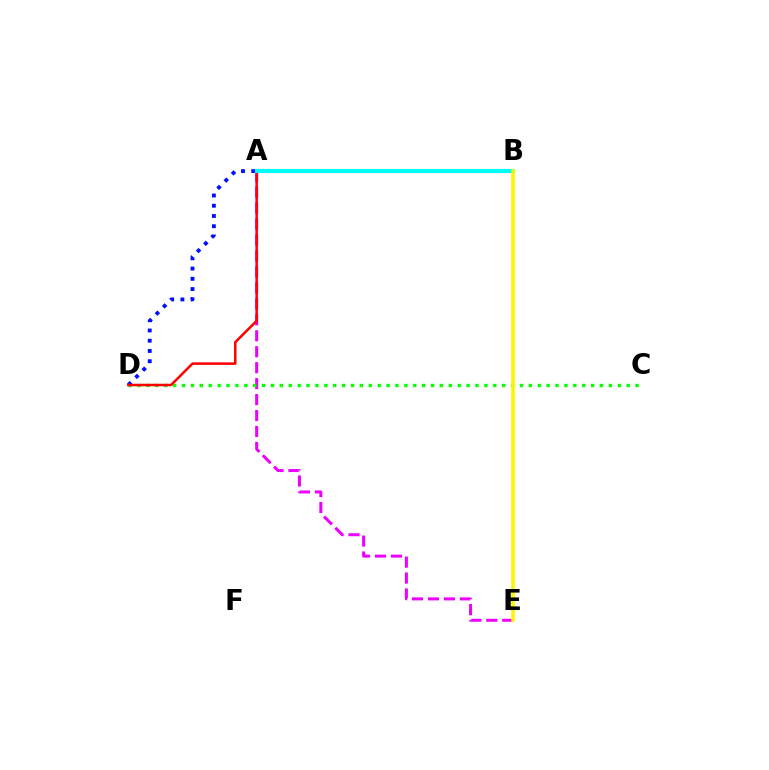{('A', 'E'): [{'color': '#ee00ff', 'line_style': 'dashed', 'thickness': 2.17}], ('C', 'D'): [{'color': '#08ff00', 'line_style': 'dotted', 'thickness': 2.42}], ('A', 'D'): [{'color': '#0010ff', 'line_style': 'dotted', 'thickness': 2.78}, {'color': '#ff0000', 'line_style': 'solid', 'thickness': 1.83}], ('A', 'B'): [{'color': '#00fff6', 'line_style': 'solid', 'thickness': 2.99}], ('B', 'E'): [{'color': '#fcf500', 'line_style': 'solid', 'thickness': 2.55}]}